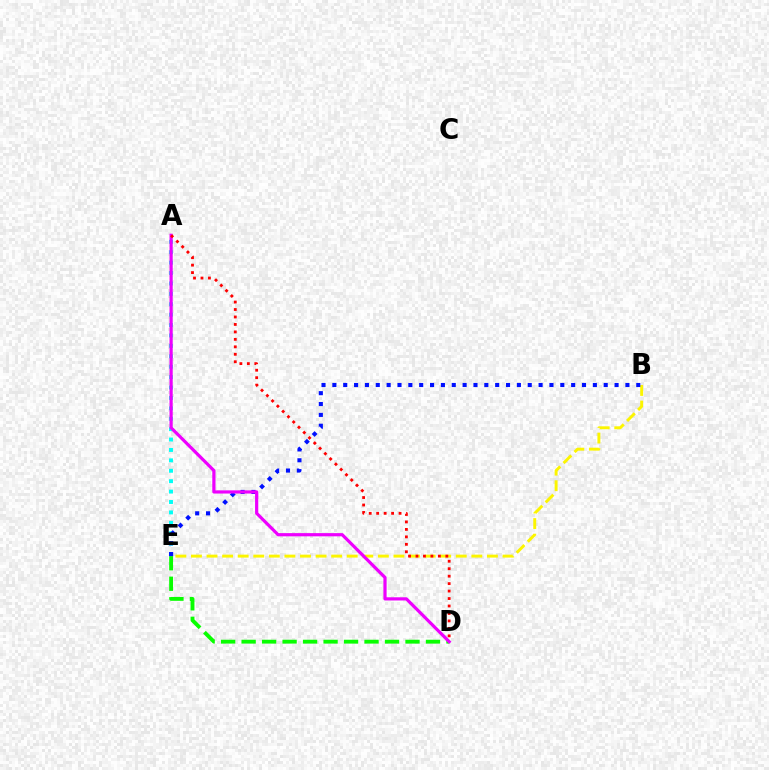{('B', 'E'): [{'color': '#fcf500', 'line_style': 'dashed', 'thickness': 2.12}, {'color': '#0010ff', 'line_style': 'dotted', 'thickness': 2.95}], ('D', 'E'): [{'color': '#08ff00', 'line_style': 'dashed', 'thickness': 2.78}], ('A', 'E'): [{'color': '#00fff6', 'line_style': 'dotted', 'thickness': 2.83}], ('A', 'D'): [{'color': '#ee00ff', 'line_style': 'solid', 'thickness': 2.3}, {'color': '#ff0000', 'line_style': 'dotted', 'thickness': 2.03}]}